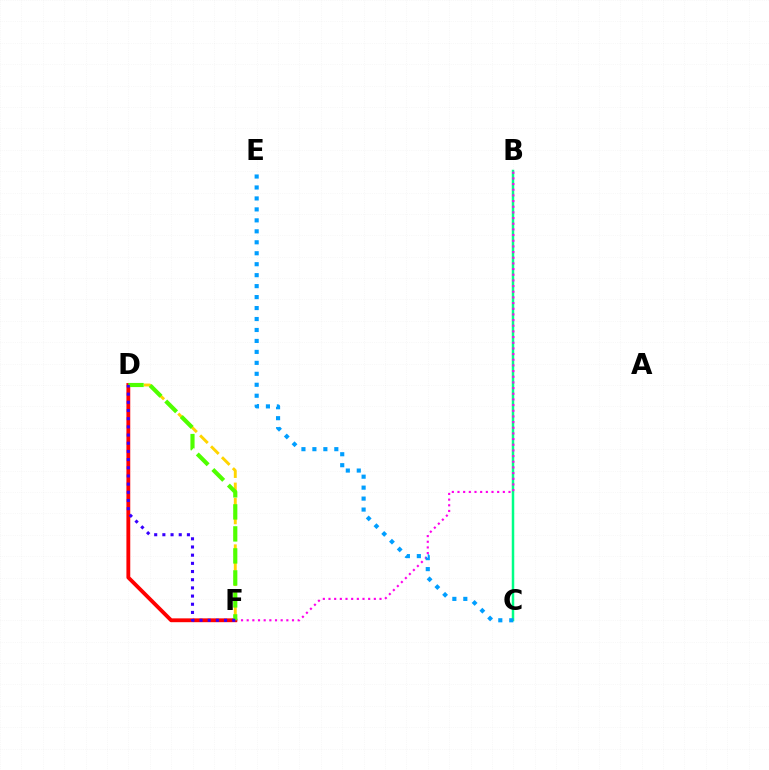{('B', 'C'): [{'color': '#00ff86', 'line_style': 'solid', 'thickness': 1.79}], ('B', 'F'): [{'color': '#ff00ed', 'line_style': 'dotted', 'thickness': 1.54}], ('C', 'E'): [{'color': '#009eff', 'line_style': 'dotted', 'thickness': 2.98}], ('D', 'F'): [{'color': '#ffd500', 'line_style': 'dashed', 'thickness': 2.1}, {'color': '#ff0000', 'line_style': 'solid', 'thickness': 2.76}, {'color': '#4fff00', 'line_style': 'dashed', 'thickness': 2.99}, {'color': '#3700ff', 'line_style': 'dotted', 'thickness': 2.22}]}